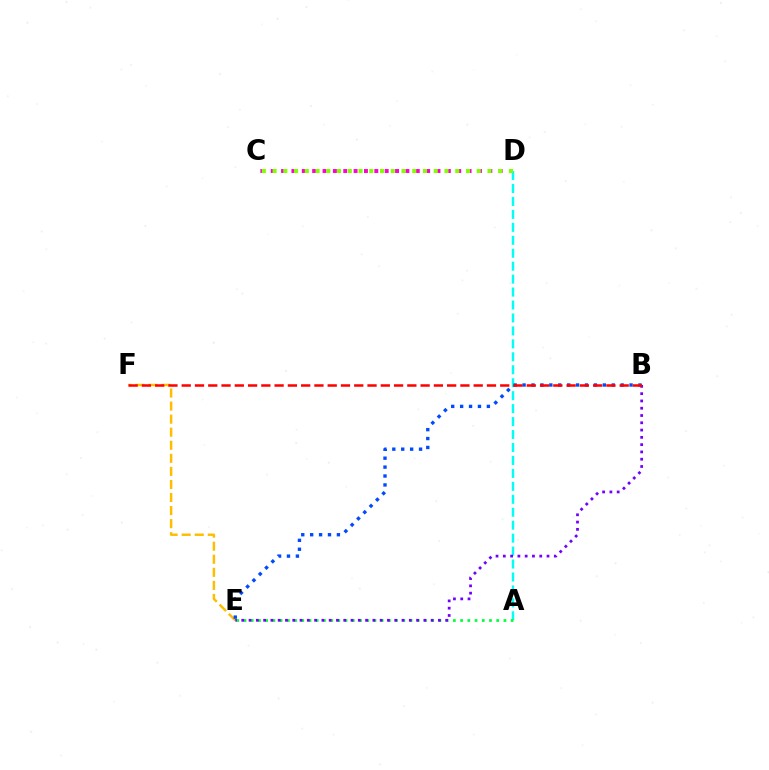{('C', 'D'): [{'color': '#ff00cf', 'line_style': 'dotted', 'thickness': 2.82}, {'color': '#84ff00', 'line_style': 'dotted', 'thickness': 2.92}], ('A', 'D'): [{'color': '#00fff6', 'line_style': 'dashed', 'thickness': 1.76}], ('E', 'F'): [{'color': '#ffbd00', 'line_style': 'dashed', 'thickness': 1.77}], ('B', 'E'): [{'color': '#004bff', 'line_style': 'dotted', 'thickness': 2.42}, {'color': '#7200ff', 'line_style': 'dotted', 'thickness': 1.98}], ('A', 'E'): [{'color': '#00ff39', 'line_style': 'dotted', 'thickness': 1.96}], ('B', 'F'): [{'color': '#ff0000', 'line_style': 'dashed', 'thickness': 1.8}]}